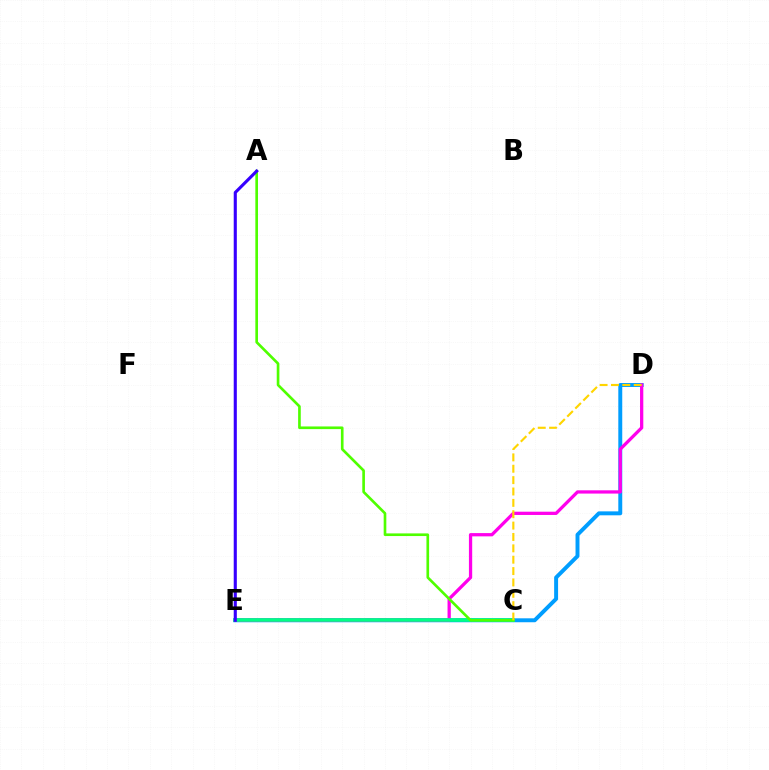{('C', 'E'): [{'color': '#ff0000', 'line_style': 'dashed', 'thickness': 1.76}, {'color': '#00ff86', 'line_style': 'solid', 'thickness': 2.6}], ('D', 'E'): [{'color': '#009eff', 'line_style': 'solid', 'thickness': 2.84}, {'color': '#ff00ed', 'line_style': 'solid', 'thickness': 2.35}], ('A', 'C'): [{'color': '#4fff00', 'line_style': 'solid', 'thickness': 1.91}], ('C', 'D'): [{'color': '#ffd500', 'line_style': 'dashed', 'thickness': 1.54}], ('A', 'E'): [{'color': '#3700ff', 'line_style': 'solid', 'thickness': 2.24}]}